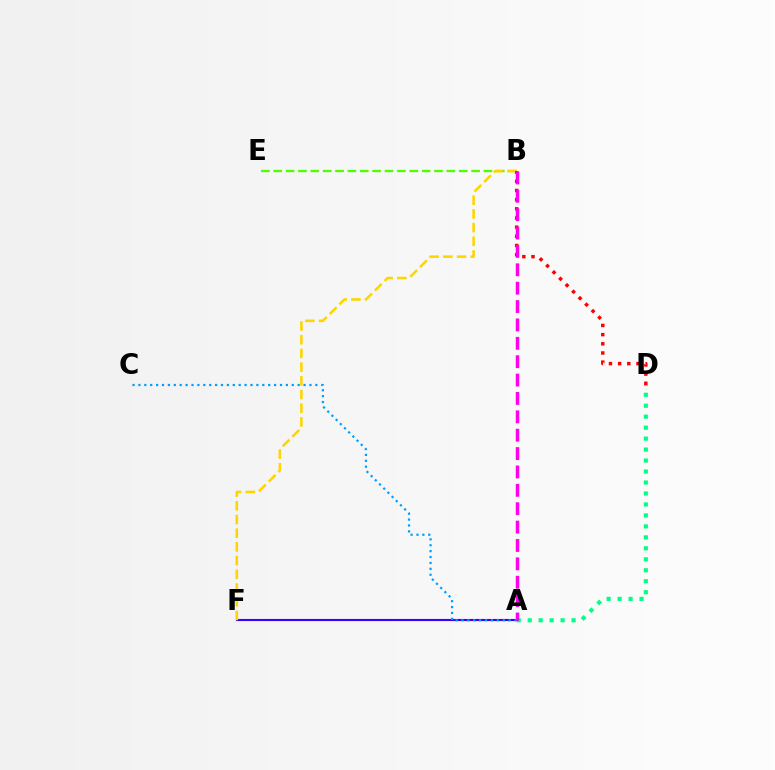{('B', 'E'): [{'color': '#4fff00', 'line_style': 'dashed', 'thickness': 1.68}], ('A', 'D'): [{'color': '#00ff86', 'line_style': 'dotted', 'thickness': 2.98}], ('A', 'F'): [{'color': '#3700ff', 'line_style': 'solid', 'thickness': 1.52}], ('A', 'C'): [{'color': '#009eff', 'line_style': 'dotted', 'thickness': 1.6}], ('B', 'F'): [{'color': '#ffd500', 'line_style': 'dashed', 'thickness': 1.86}], ('B', 'D'): [{'color': '#ff0000', 'line_style': 'dotted', 'thickness': 2.49}], ('A', 'B'): [{'color': '#ff00ed', 'line_style': 'dashed', 'thickness': 2.5}]}